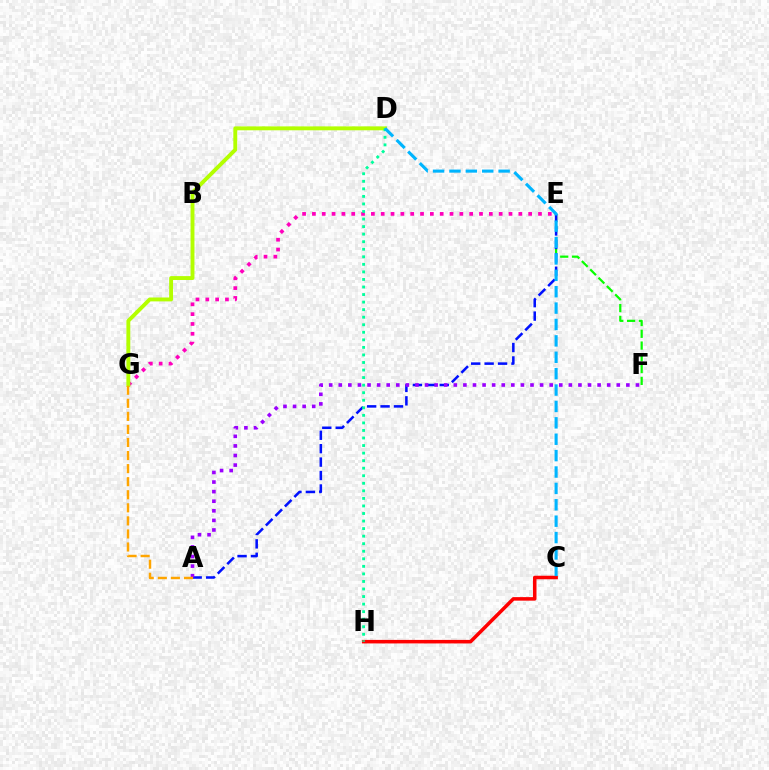{('E', 'F'): [{'color': '#08ff00', 'line_style': 'dashed', 'thickness': 1.6}], ('A', 'E'): [{'color': '#0010ff', 'line_style': 'dashed', 'thickness': 1.82}], ('E', 'G'): [{'color': '#ff00bd', 'line_style': 'dotted', 'thickness': 2.67}], ('D', 'G'): [{'color': '#b3ff00', 'line_style': 'solid', 'thickness': 2.8}], ('C', 'H'): [{'color': '#ff0000', 'line_style': 'solid', 'thickness': 2.54}], ('D', 'H'): [{'color': '#00ff9d', 'line_style': 'dotted', 'thickness': 2.05}], ('A', 'F'): [{'color': '#9b00ff', 'line_style': 'dotted', 'thickness': 2.6}], ('C', 'D'): [{'color': '#00b5ff', 'line_style': 'dashed', 'thickness': 2.23}], ('A', 'G'): [{'color': '#ffa500', 'line_style': 'dashed', 'thickness': 1.77}]}